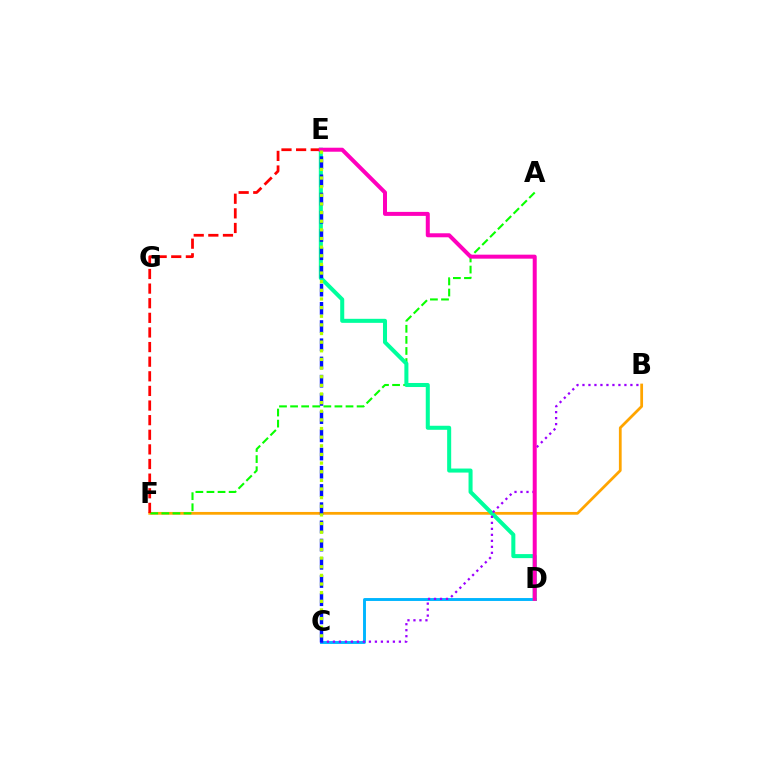{('B', 'F'): [{'color': '#ffa500', 'line_style': 'solid', 'thickness': 1.99}], ('A', 'F'): [{'color': '#08ff00', 'line_style': 'dashed', 'thickness': 1.51}], ('C', 'D'): [{'color': '#00b5ff', 'line_style': 'solid', 'thickness': 2.09}], ('D', 'E'): [{'color': '#00ff9d', 'line_style': 'solid', 'thickness': 2.91}, {'color': '#ff00bd', 'line_style': 'solid', 'thickness': 2.88}], ('B', 'C'): [{'color': '#9b00ff', 'line_style': 'dotted', 'thickness': 1.63}], ('E', 'F'): [{'color': '#ff0000', 'line_style': 'dashed', 'thickness': 1.99}], ('C', 'E'): [{'color': '#0010ff', 'line_style': 'dashed', 'thickness': 2.47}, {'color': '#b3ff00', 'line_style': 'dotted', 'thickness': 2.35}]}